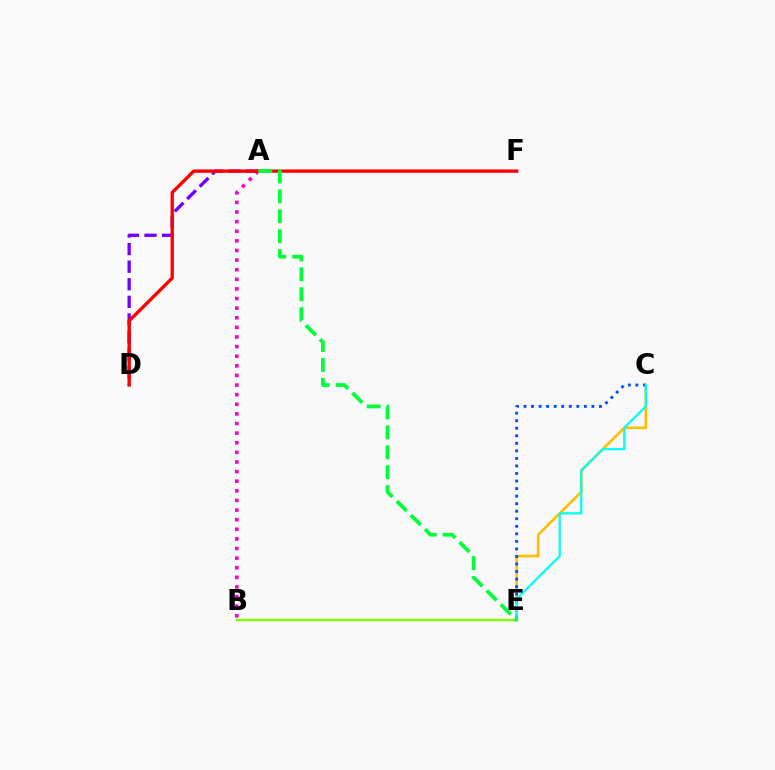{('A', 'B'): [{'color': '#ff00cf', 'line_style': 'dotted', 'thickness': 2.61}], ('A', 'D'): [{'color': '#7200ff', 'line_style': 'dashed', 'thickness': 2.39}], ('B', 'E'): [{'color': '#84ff00', 'line_style': 'solid', 'thickness': 1.79}], ('C', 'E'): [{'color': '#ffbd00', 'line_style': 'solid', 'thickness': 1.9}, {'color': '#004bff', 'line_style': 'dotted', 'thickness': 2.05}, {'color': '#00fff6', 'line_style': 'solid', 'thickness': 1.62}], ('D', 'F'): [{'color': '#ff0000', 'line_style': 'solid', 'thickness': 2.4}], ('A', 'E'): [{'color': '#00ff39', 'line_style': 'dashed', 'thickness': 2.7}]}